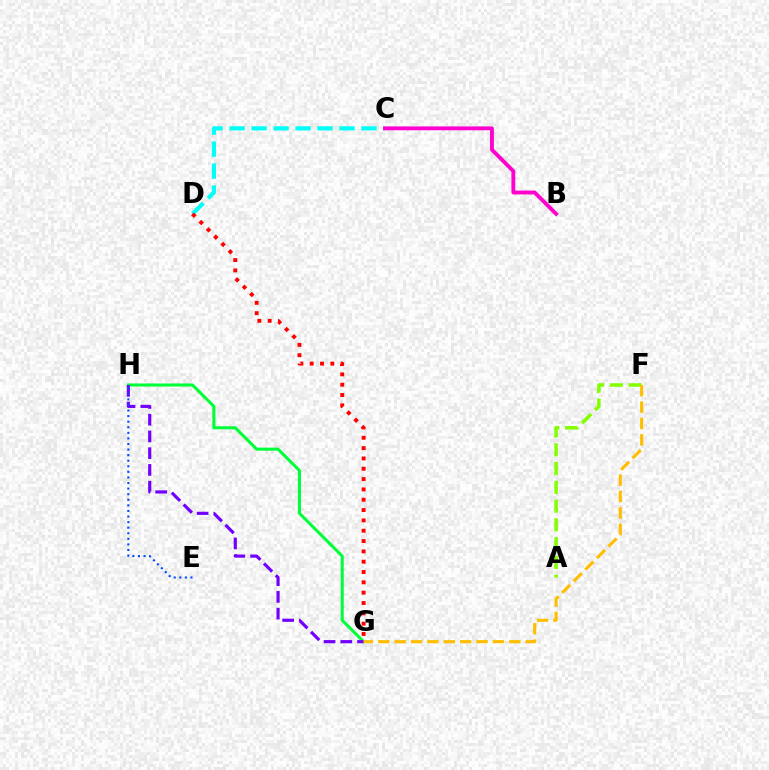{('G', 'H'): [{'color': '#00ff39', 'line_style': 'solid', 'thickness': 2.2}, {'color': '#7200ff', 'line_style': 'dashed', 'thickness': 2.28}], ('C', 'D'): [{'color': '#00fff6', 'line_style': 'dashed', 'thickness': 2.99}], ('A', 'F'): [{'color': '#84ff00', 'line_style': 'dashed', 'thickness': 2.55}], ('B', 'C'): [{'color': '#ff00cf', 'line_style': 'solid', 'thickness': 2.77}], ('D', 'G'): [{'color': '#ff0000', 'line_style': 'dotted', 'thickness': 2.81}], ('F', 'G'): [{'color': '#ffbd00', 'line_style': 'dashed', 'thickness': 2.23}], ('E', 'H'): [{'color': '#004bff', 'line_style': 'dotted', 'thickness': 1.52}]}